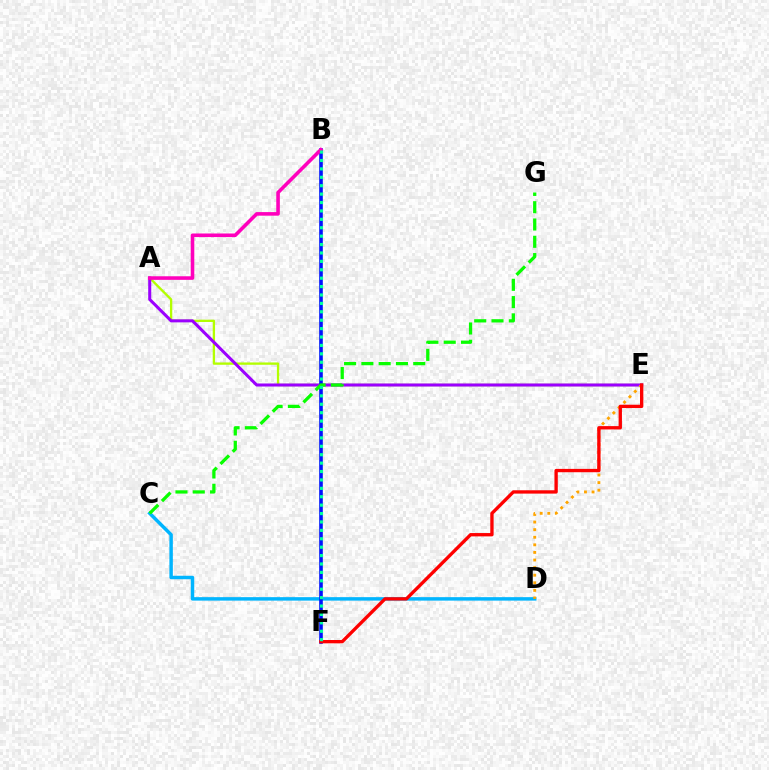{('A', 'E'): [{'color': '#b3ff00', 'line_style': 'solid', 'thickness': 1.67}, {'color': '#9b00ff', 'line_style': 'solid', 'thickness': 2.19}], ('C', 'D'): [{'color': '#00b5ff', 'line_style': 'solid', 'thickness': 2.5}], ('B', 'F'): [{'color': '#0010ff', 'line_style': 'solid', 'thickness': 2.6}, {'color': '#00ff9d', 'line_style': 'dotted', 'thickness': 2.28}], ('D', 'E'): [{'color': '#ffa500', 'line_style': 'dotted', 'thickness': 2.06}], ('A', 'B'): [{'color': '#ff00bd', 'line_style': 'solid', 'thickness': 2.58}], ('C', 'G'): [{'color': '#08ff00', 'line_style': 'dashed', 'thickness': 2.35}], ('E', 'F'): [{'color': '#ff0000', 'line_style': 'solid', 'thickness': 2.4}]}